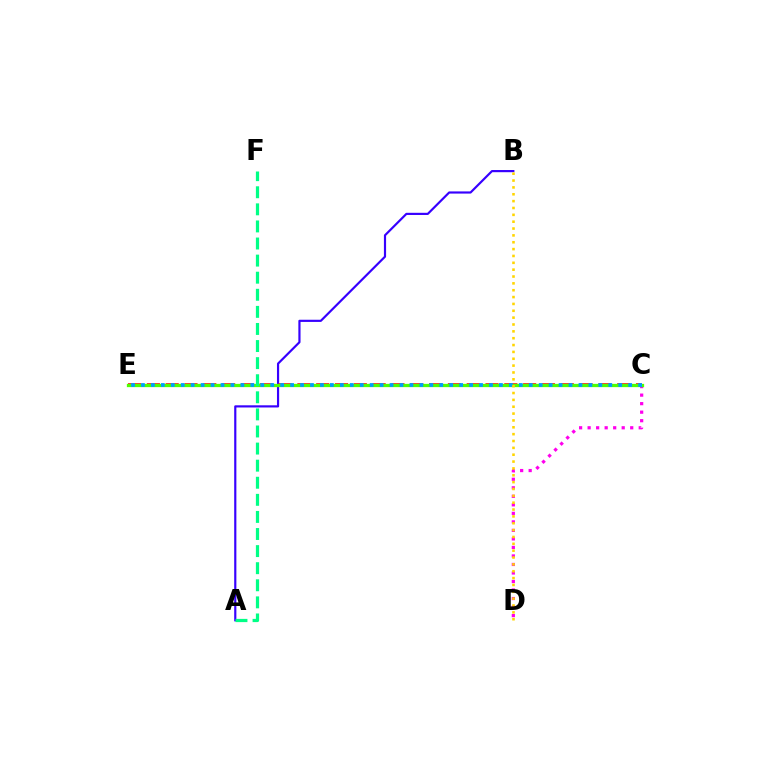{('A', 'B'): [{'color': '#3700ff', 'line_style': 'solid', 'thickness': 1.57}], ('C', 'E'): [{'color': '#ff0000', 'line_style': 'dashed', 'thickness': 2.56}, {'color': '#4fff00', 'line_style': 'solid', 'thickness': 2.35}, {'color': '#009eff', 'line_style': 'dotted', 'thickness': 2.7}], ('C', 'D'): [{'color': '#ff00ed', 'line_style': 'dotted', 'thickness': 2.31}], ('A', 'F'): [{'color': '#00ff86', 'line_style': 'dashed', 'thickness': 2.32}], ('B', 'D'): [{'color': '#ffd500', 'line_style': 'dotted', 'thickness': 1.86}]}